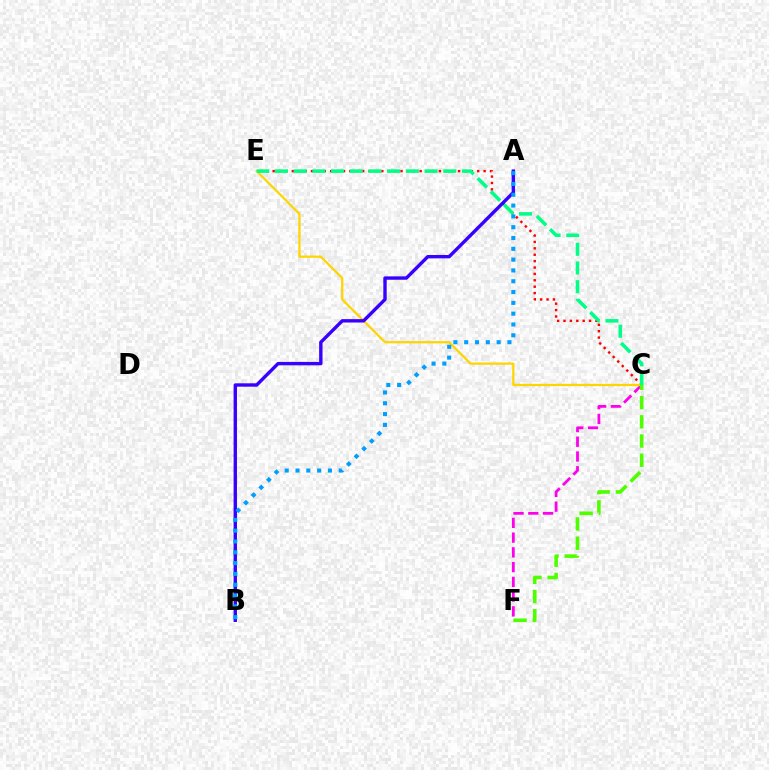{('C', 'E'): [{'color': '#ff0000', 'line_style': 'dotted', 'thickness': 1.74}, {'color': '#ffd500', 'line_style': 'solid', 'thickness': 1.62}, {'color': '#00ff86', 'line_style': 'dashed', 'thickness': 2.54}], ('C', 'F'): [{'color': '#ff00ed', 'line_style': 'dashed', 'thickness': 2.0}, {'color': '#4fff00', 'line_style': 'dashed', 'thickness': 2.61}], ('A', 'B'): [{'color': '#3700ff', 'line_style': 'solid', 'thickness': 2.44}, {'color': '#009eff', 'line_style': 'dotted', 'thickness': 2.94}]}